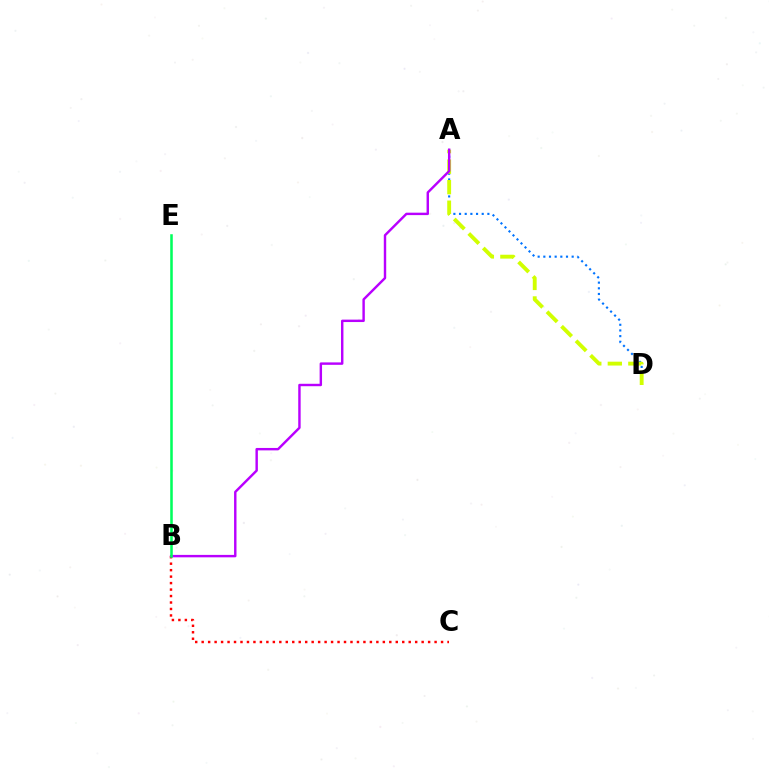{('A', 'D'): [{'color': '#0074ff', 'line_style': 'dotted', 'thickness': 1.54}, {'color': '#d1ff00', 'line_style': 'dashed', 'thickness': 2.79}], ('B', 'C'): [{'color': '#ff0000', 'line_style': 'dotted', 'thickness': 1.76}], ('A', 'B'): [{'color': '#b900ff', 'line_style': 'solid', 'thickness': 1.75}], ('B', 'E'): [{'color': '#00ff5c', 'line_style': 'solid', 'thickness': 1.84}]}